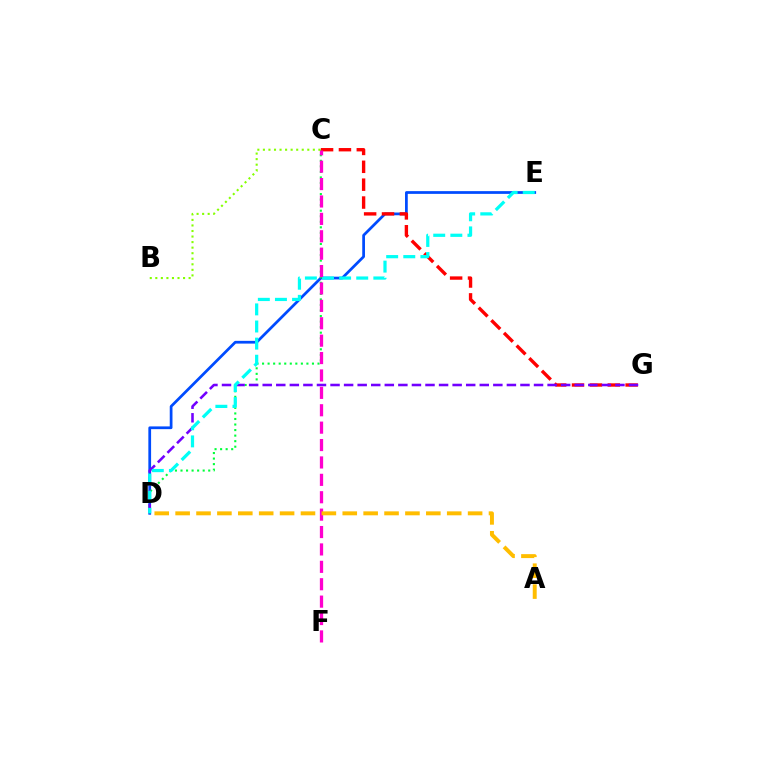{('D', 'E'): [{'color': '#004bff', 'line_style': 'solid', 'thickness': 1.97}, {'color': '#00fff6', 'line_style': 'dashed', 'thickness': 2.32}], ('C', 'D'): [{'color': '#00ff39', 'line_style': 'dotted', 'thickness': 1.51}], ('C', 'G'): [{'color': '#ff0000', 'line_style': 'dashed', 'thickness': 2.43}], ('D', 'G'): [{'color': '#7200ff', 'line_style': 'dashed', 'thickness': 1.84}], ('C', 'F'): [{'color': '#ff00cf', 'line_style': 'dashed', 'thickness': 2.36}], ('A', 'D'): [{'color': '#ffbd00', 'line_style': 'dashed', 'thickness': 2.84}], ('B', 'C'): [{'color': '#84ff00', 'line_style': 'dotted', 'thickness': 1.51}]}